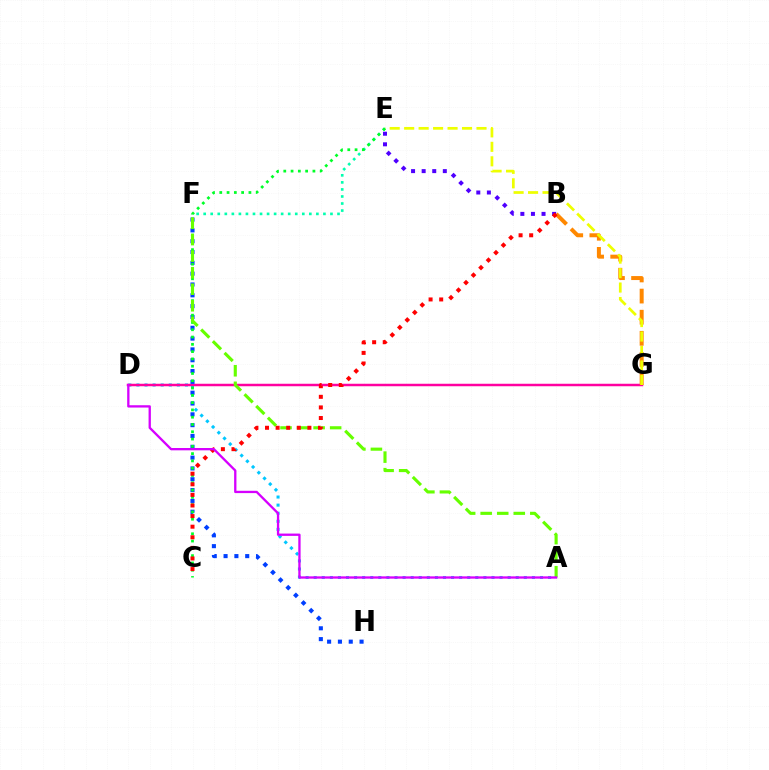{('A', 'D'): [{'color': '#00c7ff', 'line_style': 'dotted', 'thickness': 2.2}, {'color': '#d600ff', 'line_style': 'solid', 'thickness': 1.67}], ('D', 'G'): [{'color': '#ff00a0', 'line_style': 'solid', 'thickness': 1.79}], ('F', 'H'): [{'color': '#003fff', 'line_style': 'dotted', 'thickness': 2.94}], ('B', 'G'): [{'color': '#ff8800', 'line_style': 'dashed', 'thickness': 2.87}], ('E', 'F'): [{'color': '#00ffaf', 'line_style': 'dotted', 'thickness': 1.91}], ('E', 'G'): [{'color': '#eeff00', 'line_style': 'dashed', 'thickness': 1.97}], ('C', 'E'): [{'color': '#00ff27', 'line_style': 'dotted', 'thickness': 1.98}], ('B', 'E'): [{'color': '#4f00ff', 'line_style': 'dotted', 'thickness': 2.88}], ('A', 'F'): [{'color': '#66ff00', 'line_style': 'dashed', 'thickness': 2.25}], ('B', 'C'): [{'color': '#ff0000', 'line_style': 'dotted', 'thickness': 2.88}]}